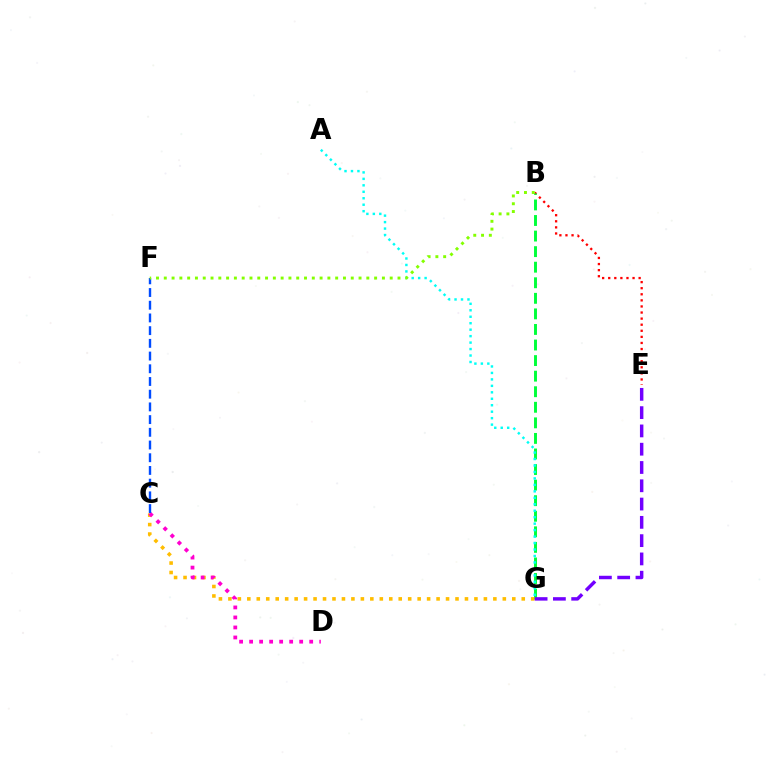{('B', 'E'): [{'color': '#ff0000', 'line_style': 'dotted', 'thickness': 1.65}], ('B', 'G'): [{'color': '#00ff39', 'line_style': 'dashed', 'thickness': 2.11}], ('C', 'G'): [{'color': '#ffbd00', 'line_style': 'dotted', 'thickness': 2.57}], ('A', 'G'): [{'color': '#00fff6', 'line_style': 'dotted', 'thickness': 1.76}], ('E', 'G'): [{'color': '#7200ff', 'line_style': 'dashed', 'thickness': 2.48}], ('C', 'D'): [{'color': '#ff00cf', 'line_style': 'dotted', 'thickness': 2.72}], ('C', 'F'): [{'color': '#004bff', 'line_style': 'dashed', 'thickness': 1.73}], ('B', 'F'): [{'color': '#84ff00', 'line_style': 'dotted', 'thickness': 2.12}]}